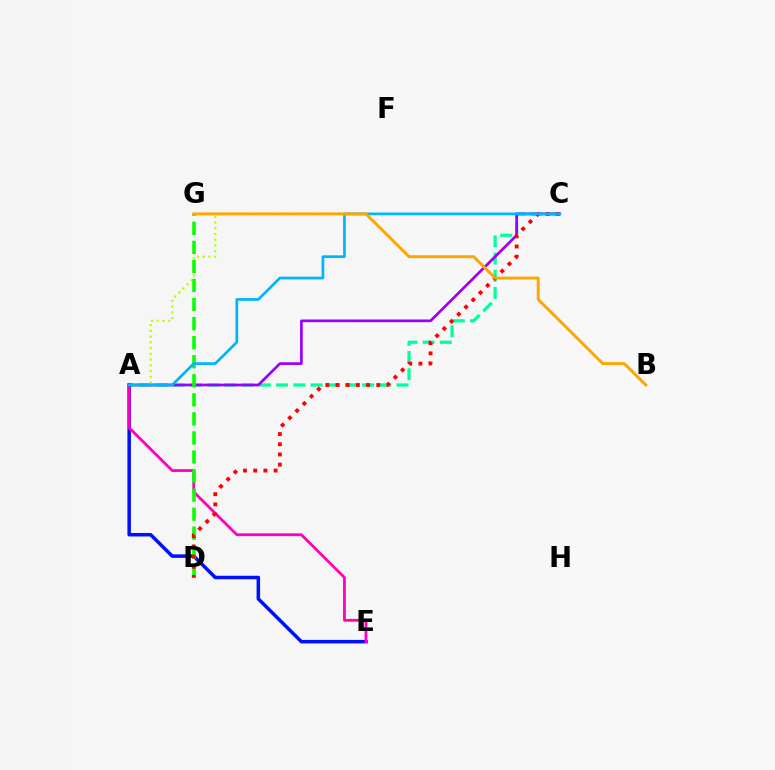{('A', 'C'): [{'color': '#00ff9d', 'line_style': 'dashed', 'thickness': 2.34}, {'color': '#9b00ff', 'line_style': 'solid', 'thickness': 1.94}, {'color': '#b3ff00', 'line_style': 'dotted', 'thickness': 1.56}, {'color': '#00b5ff', 'line_style': 'solid', 'thickness': 1.96}], ('A', 'E'): [{'color': '#0010ff', 'line_style': 'solid', 'thickness': 2.52}, {'color': '#ff00bd', 'line_style': 'solid', 'thickness': 2.01}], ('D', 'G'): [{'color': '#08ff00', 'line_style': 'dashed', 'thickness': 2.59}], ('C', 'D'): [{'color': '#ff0000', 'line_style': 'dotted', 'thickness': 2.77}], ('B', 'G'): [{'color': '#ffa500', 'line_style': 'solid', 'thickness': 2.1}]}